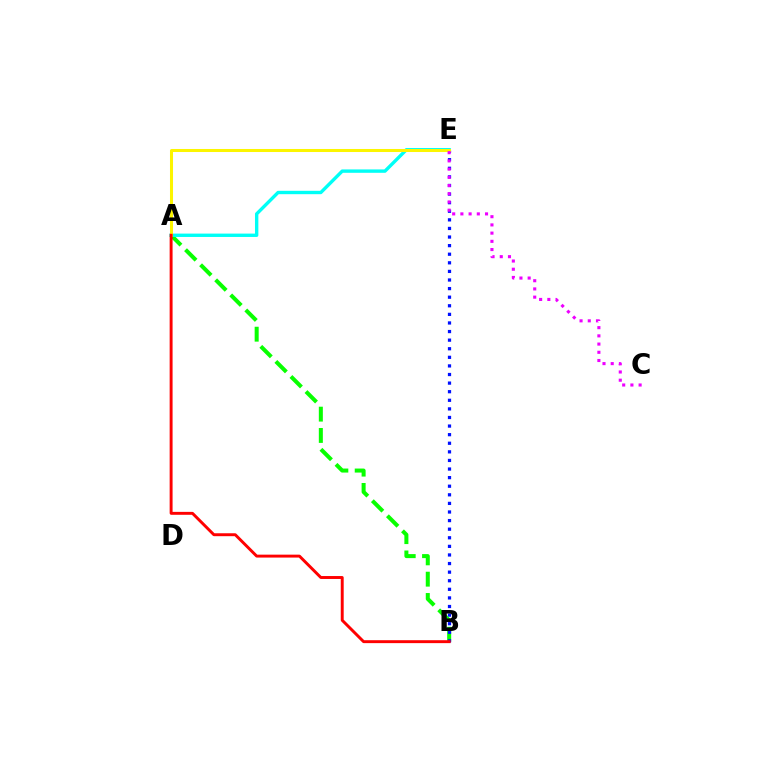{('A', 'B'): [{'color': '#08ff00', 'line_style': 'dashed', 'thickness': 2.89}, {'color': '#ff0000', 'line_style': 'solid', 'thickness': 2.11}], ('B', 'E'): [{'color': '#0010ff', 'line_style': 'dotted', 'thickness': 2.33}], ('A', 'E'): [{'color': '#00fff6', 'line_style': 'solid', 'thickness': 2.43}, {'color': '#fcf500', 'line_style': 'solid', 'thickness': 2.18}], ('C', 'E'): [{'color': '#ee00ff', 'line_style': 'dotted', 'thickness': 2.23}]}